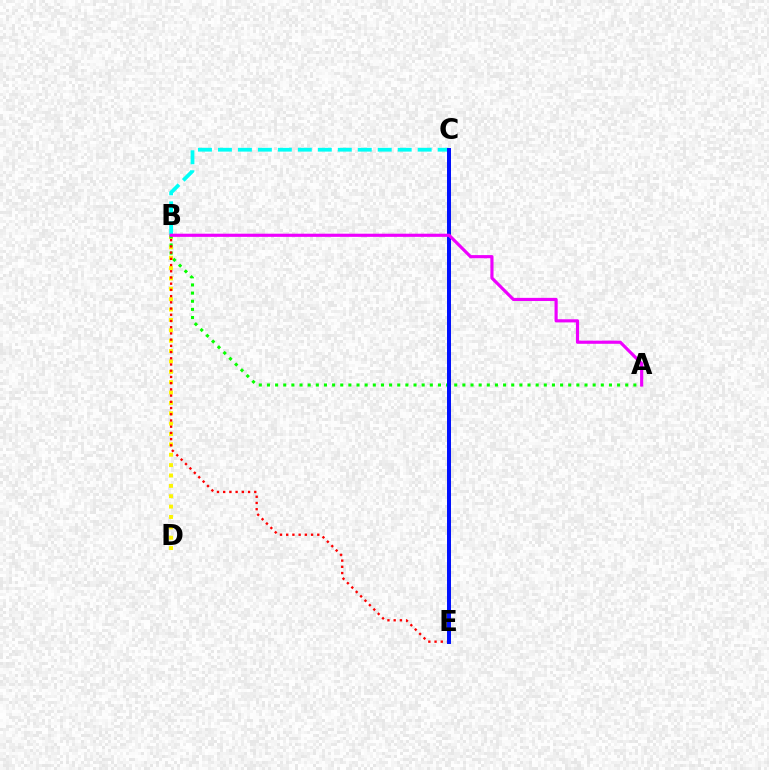{('B', 'C'): [{'color': '#00fff6', 'line_style': 'dashed', 'thickness': 2.71}], ('B', 'D'): [{'color': '#fcf500', 'line_style': 'dotted', 'thickness': 2.82}], ('A', 'B'): [{'color': '#08ff00', 'line_style': 'dotted', 'thickness': 2.21}, {'color': '#ee00ff', 'line_style': 'solid', 'thickness': 2.27}], ('B', 'E'): [{'color': '#ff0000', 'line_style': 'dotted', 'thickness': 1.69}], ('C', 'E'): [{'color': '#0010ff', 'line_style': 'solid', 'thickness': 2.86}]}